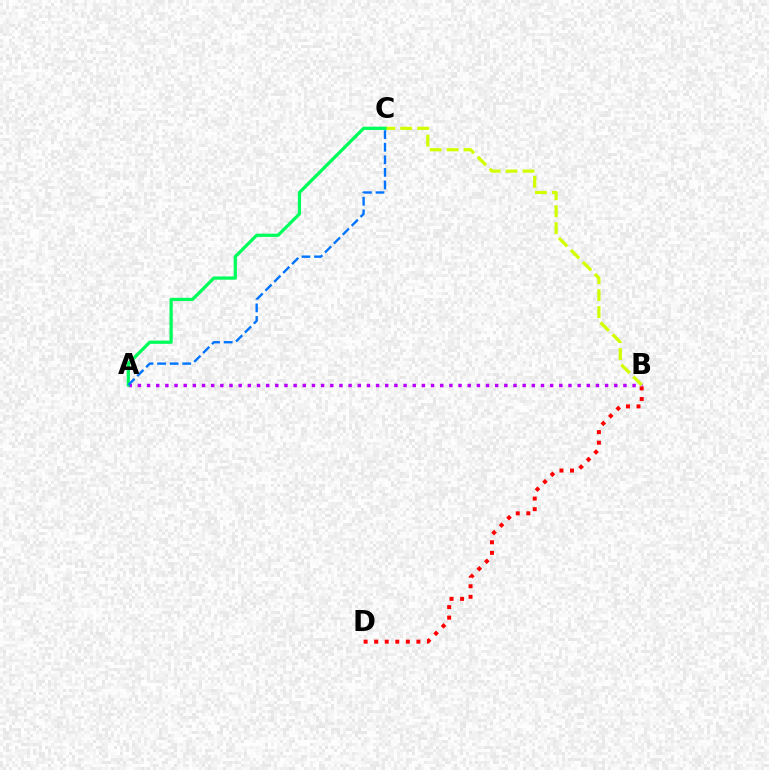{('A', 'B'): [{'color': '#b900ff', 'line_style': 'dotted', 'thickness': 2.49}], ('B', 'C'): [{'color': '#d1ff00', 'line_style': 'dashed', 'thickness': 2.3}], ('A', 'C'): [{'color': '#00ff5c', 'line_style': 'solid', 'thickness': 2.34}, {'color': '#0074ff', 'line_style': 'dashed', 'thickness': 1.71}], ('B', 'D'): [{'color': '#ff0000', 'line_style': 'dotted', 'thickness': 2.87}]}